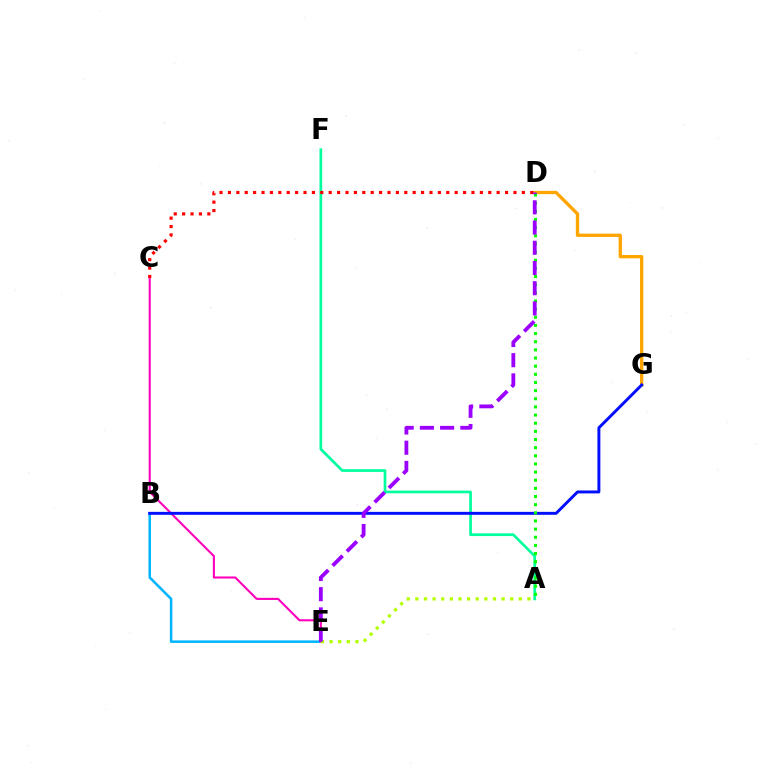{('B', 'E'): [{'color': '#00b5ff', 'line_style': 'solid', 'thickness': 1.83}], ('D', 'G'): [{'color': '#ffa500', 'line_style': 'solid', 'thickness': 2.39}], ('C', 'E'): [{'color': '#ff00bd', 'line_style': 'solid', 'thickness': 1.51}], ('A', 'E'): [{'color': '#b3ff00', 'line_style': 'dotted', 'thickness': 2.34}], ('A', 'F'): [{'color': '#00ff9d', 'line_style': 'solid', 'thickness': 1.93}], ('B', 'G'): [{'color': '#0010ff', 'line_style': 'solid', 'thickness': 2.11}], ('A', 'D'): [{'color': '#08ff00', 'line_style': 'dotted', 'thickness': 2.21}], ('C', 'D'): [{'color': '#ff0000', 'line_style': 'dotted', 'thickness': 2.28}], ('D', 'E'): [{'color': '#9b00ff', 'line_style': 'dashed', 'thickness': 2.75}]}